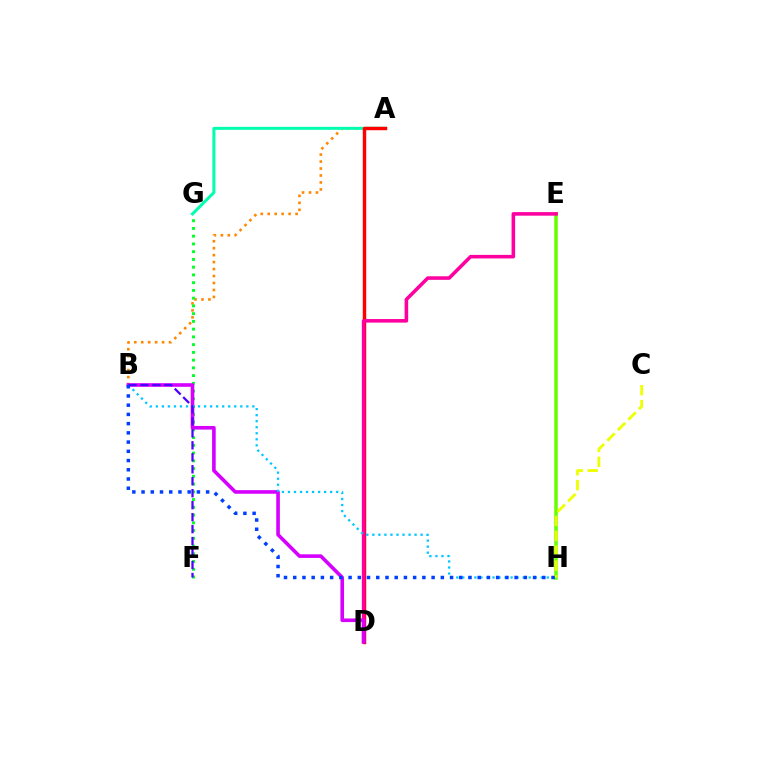{('A', 'B'): [{'color': '#ff8800', 'line_style': 'dotted', 'thickness': 1.89}], ('F', 'G'): [{'color': '#00ff27', 'line_style': 'dotted', 'thickness': 2.1}], ('E', 'H'): [{'color': '#66ff00', 'line_style': 'solid', 'thickness': 2.54}], ('A', 'G'): [{'color': '#00ffaf', 'line_style': 'solid', 'thickness': 2.16}], ('A', 'D'): [{'color': '#ff0000', 'line_style': 'solid', 'thickness': 2.47}], ('D', 'E'): [{'color': '#ff00a0', 'line_style': 'solid', 'thickness': 2.57}], ('B', 'D'): [{'color': '#d600ff', 'line_style': 'solid', 'thickness': 2.6}], ('B', 'H'): [{'color': '#00c7ff', 'line_style': 'dotted', 'thickness': 1.64}, {'color': '#003fff', 'line_style': 'dotted', 'thickness': 2.51}], ('C', 'H'): [{'color': '#eeff00', 'line_style': 'dashed', 'thickness': 2.02}], ('B', 'F'): [{'color': '#4f00ff', 'line_style': 'dashed', 'thickness': 1.63}]}